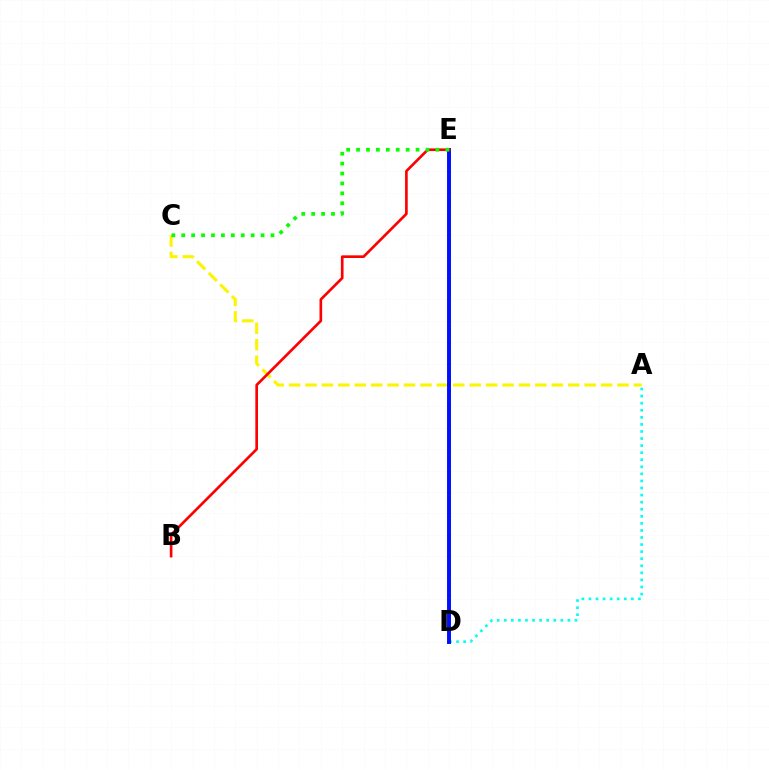{('D', 'E'): [{'color': '#ee00ff', 'line_style': 'dotted', 'thickness': 1.86}, {'color': '#0010ff', 'line_style': 'solid', 'thickness': 2.83}], ('A', 'C'): [{'color': '#fcf500', 'line_style': 'dashed', 'thickness': 2.23}], ('A', 'D'): [{'color': '#00fff6', 'line_style': 'dotted', 'thickness': 1.92}], ('B', 'E'): [{'color': '#ff0000', 'line_style': 'solid', 'thickness': 1.92}], ('C', 'E'): [{'color': '#08ff00', 'line_style': 'dotted', 'thickness': 2.69}]}